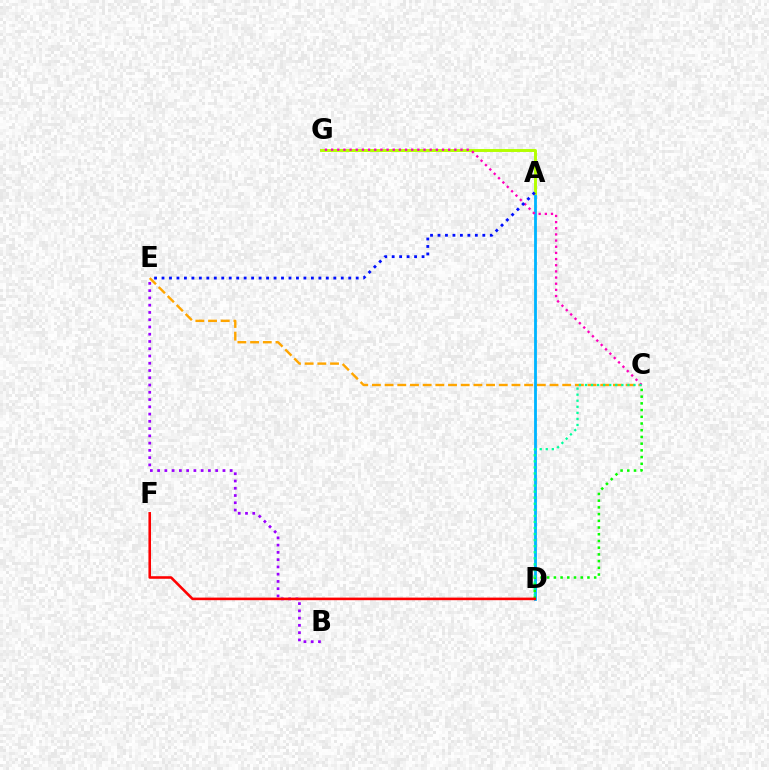{('C', 'E'): [{'color': '#ffa500', 'line_style': 'dashed', 'thickness': 1.72}], ('A', 'D'): [{'color': '#00b5ff', 'line_style': 'solid', 'thickness': 2.03}], ('A', 'G'): [{'color': '#b3ff00', 'line_style': 'solid', 'thickness': 2.11}], ('C', 'G'): [{'color': '#ff00bd', 'line_style': 'dotted', 'thickness': 1.67}], ('C', 'D'): [{'color': '#08ff00', 'line_style': 'dotted', 'thickness': 1.82}, {'color': '#00ff9d', 'line_style': 'dotted', 'thickness': 1.65}], ('B', 'E'): [{'color': '#9b00ff', 'line_style': 'dotted', 'thickness': 1.97}], ('A', 'E'): [{'color': '#0010ff', 'line_style': 'dotted', 'thickness': 2.03}], ('D', 'F'): [{'color': '#ff0000', 'line_style': 'solid', 'thickness': 1.86}]}